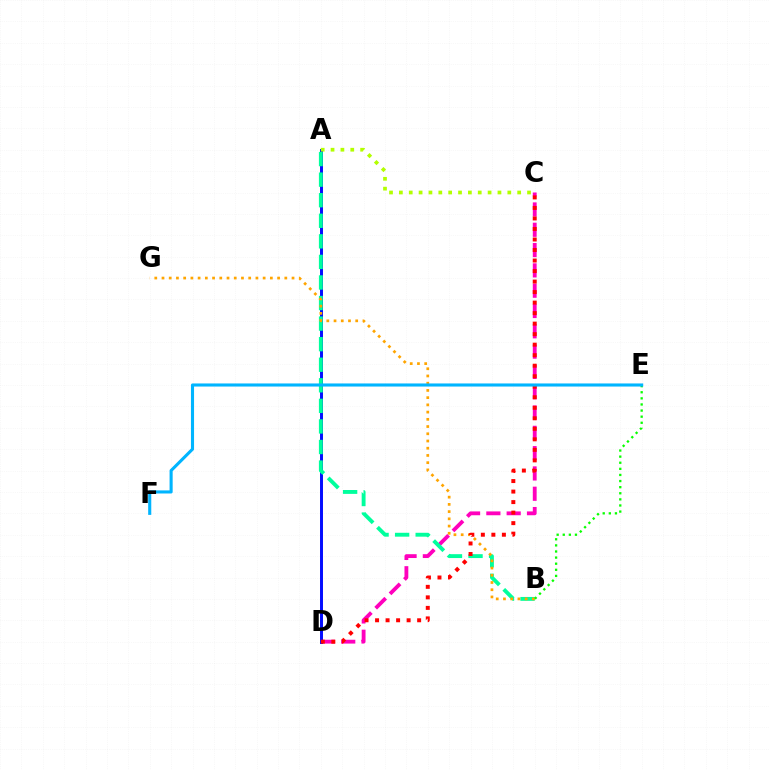{('C', 'D'): [{'color': '#ff00bd', 'line_style': 'dashed', 'thickness': 2.76}, {'color': '#ff0000', 'line_style': 'dotted', 'thickness': 2.86}], ('A', 'D'): [{'color': '#9b00ff', 'line_style': 'solid', 'thickness': 2.07}, {'color': '#0010ff', 'line_style': 'solid', 'thickness': 2.07}], ('A', 'B'): [{'color': '#00ff9d', 'line_style': 'dashed', 'thickness': 2.79}], ('B', 'G'): [{'color': '#ffa500', 'line_style': 'dotted', 'thickness': 1.96}], ('A', 'C'): [{'color': '#b3ff00', 'line_style': 'dotted', 'thickness': 2.68}], ('B', 'E'): [{'color': '#08ff00', 'line_style': 'dotted', 'thickness': 1.66}], ('E', 'F'): [{'color': '#00b5ff', 'line_style': 'solid', 'thickness': 2.23}]}